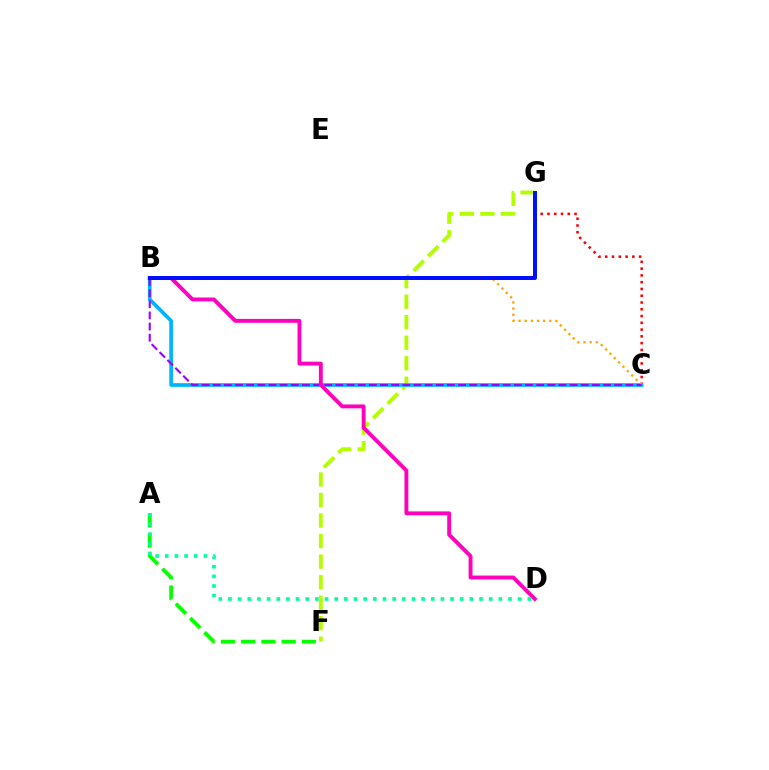{('C', 'G'): [{'color': '#ff0000', 'line_style': 'dotted', 'thickness': 1.84}], ('A', 'F'): [{'color': '#08ff00', 'line_style': 'dashed', 'thickness': 2.75}], ('F', 'G'): [{'color': '#b3ff00', 'line_style': 'dashed', 'thickness': 2.79}], ('B', 'C'): [{'color': '#00b5ff', 'line_style': 'solid', 'thickness': 2.66}, {'color': '#ffa500', 'line_style': 'dotted', 'thickness': 1.67}, {'color': '#9b00ff', 'line_style': 'dashed', 'thickness': 1.52}], ('B', 'D'): [{'color': '#ff00bd', 'line_style': 'solid', 'thickness': 2.8}], ('B', 'G'): [{'color': '#0010ff', 'line_style': 'solid', 'thickness': 2.86}], ('A', 'D'): [{'color': '#00ff9d', 'line_style': 'dotted', 'thickness': 2.62}]}